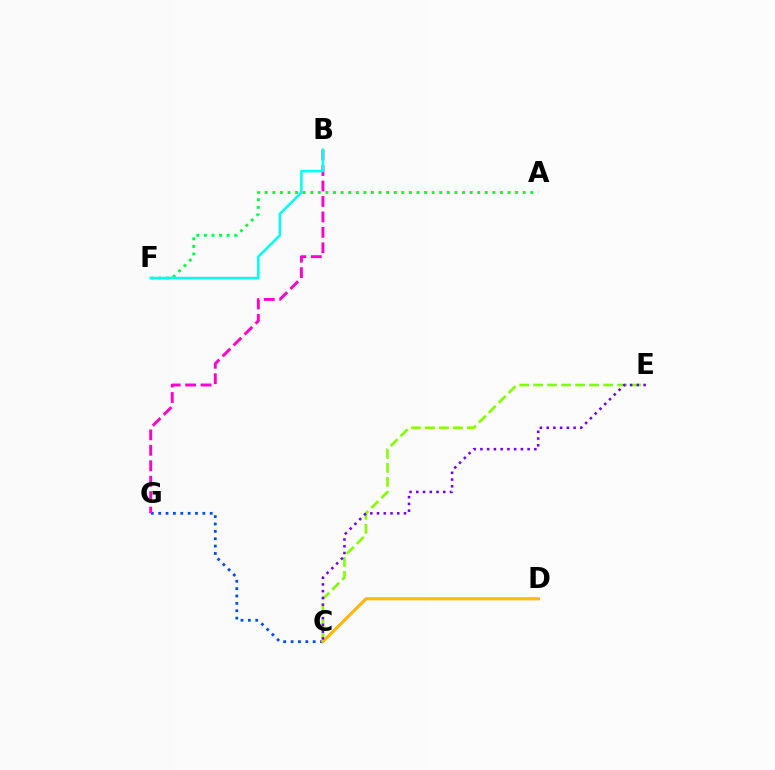{('C', 'G'): [{'color': '#004bff', 'line_style': 'dotted', 'thickness': 2.0}], ('B', 'G'): [{'color': '#ff00cf', 'line_style': 'dashed', 'thickness': 2.1}], ('C', 'D'): [{'color': '#ff0000', 'line_style': 'solid', 'thickness': 1.68}, {'color': '#ffbd00', 'line_style': 'solid', 'thickness': 2.0}], ('C', 'E'): [{'color': '#84ff00', 'line_style': 'dashed', 'thickness': 1.9}, {'color': '#7200ff', 'line_style': 'dotted', 'thickness': 1.83}], ('A', 'F'): [{'color': '#00ff39', 'line_style': 'dotted', 'thickness': 2.06}], ('B', 'F'): [{'color': '#00fff6', 'line_style': 'solid', 'thickness': 1.84}]}